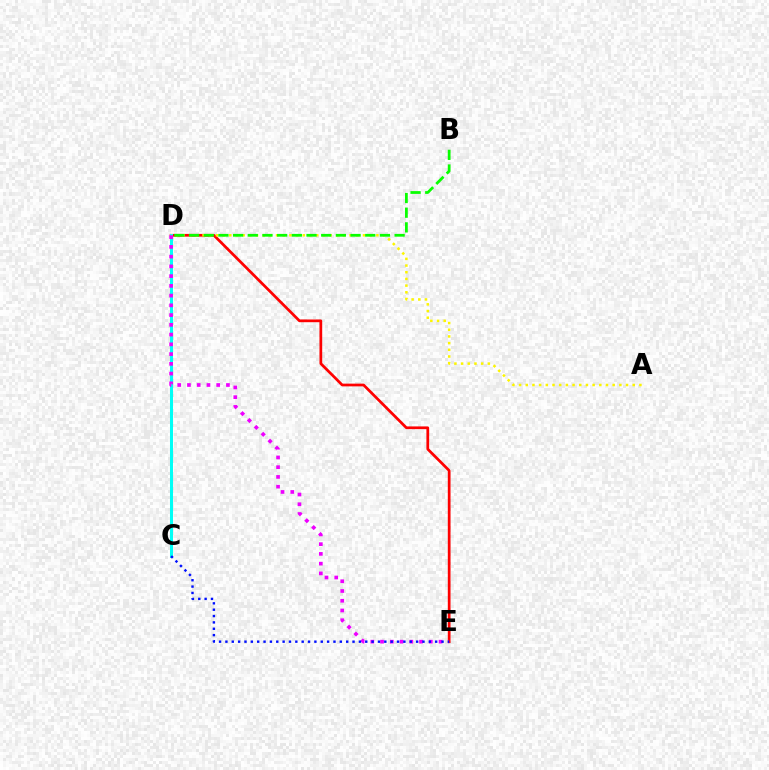{('D', 'E'): [{'color': '#ff0000', 'line_style': 'solid', 'thickness': 1.97}, {'color': '#ee00ff', 'line_style': 'dotted', 'thickness': 2.65}], ('C', 'D'): [{'color': '#00fff6', 'line_style': 'solid', 'thickness': 2.18}], ('A', 'D'): [{'color': '#fcf500', 'line_style': 'dotted', 'thickness': 1.82}], ('C', 'E'): [{'color': '#0010ff', 'line_style': 'dotted', 'thickness': 1.73}], ('B', 'D'): [{'color': '#08ff00', 'line_style': 'dashed', 'thickness': 1.99}]}